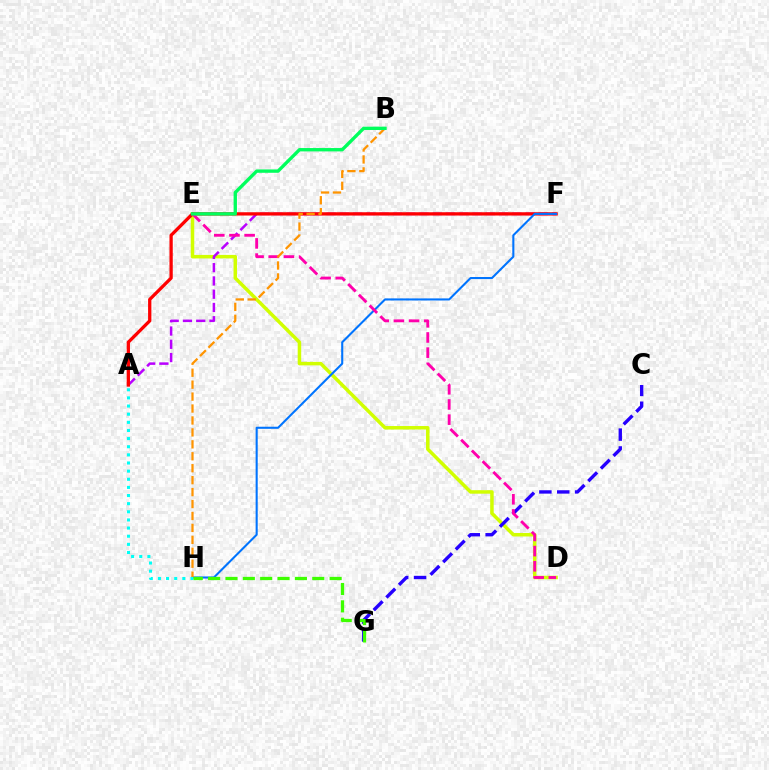{('D', 'E'): [{'color': '#d1ff00', 'line_style': 'solid', 'thickness': 2.52}, {'color': '#ff00ac', 'line_style': 'dashed', 'thickness': 2.06}], ('A', 'F'): [{'color': '#b900ff', 'line_style': 'dashed', 'thickness': 1.8}, {'color': '#ff0000', 'line_style': 'solid', 'thickness': 2.36}], ('C', 'G'): [{'color': '#2500ff', 'line_style': 'dashed', 'thickness': 2.43}], ('F', 'H'): [{'color': '#0074ff', 'line_style': 'solid', 'thickness': 1.5}], ('B', 'H'): [{'color': '#ff9400', 'line_style': 'dashed', 'thickness': 1.62}], ('B', 'E'): [{'color': '#00ff5c', 'line_style': 'solid', 'thickness': 2.41}], ('A', 'H'): [{'color': '#00fff6', 'line_style': 'dotted', 'thickness': 2.21}], ('G', 'H'): [{'color': '#3dff00', 'line_style': 'dashed', 'thickness': 2.36}]}